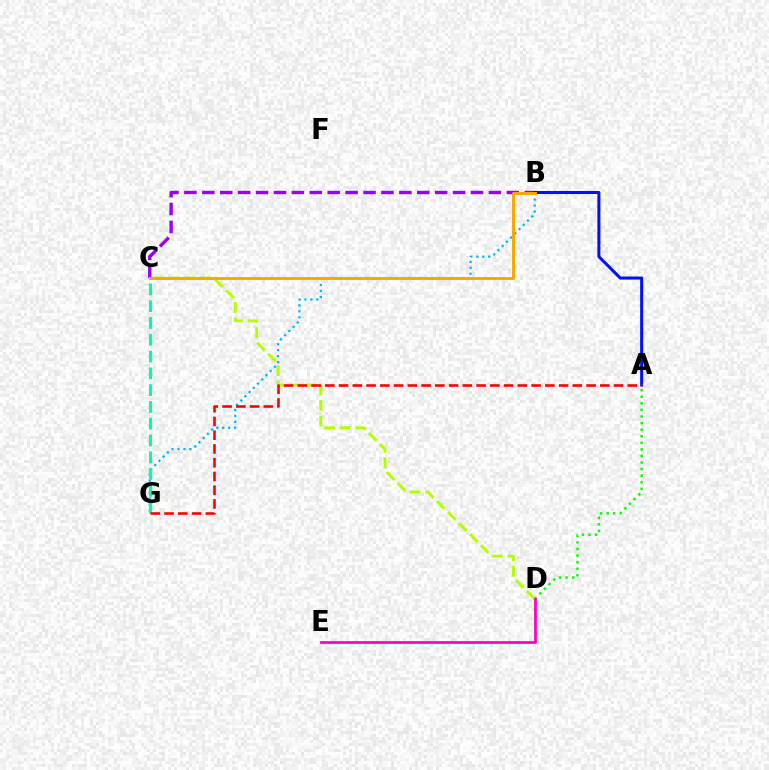{('C', 'D'): [{'color': '#b3ff00', 'line_style': 'dashed', 'thickness': 2.11}], ('A', 'D'): [{'color': '#08ff00', 'line_style': 'dotted', 'thickness': 1.79}], ('B', 'G'): [{'color': '#00b5ff', 'line_style': 'dotted', 'thickness': 1.62}], ('B', 'C'): [{'color': '#9b00ff', 'line_style': 'dashed', 'thickness': 2.43}, {'color': '#ffa500', 'line_style': 'solid', 'thickness': 2.11}], ('A', 'B'): [{'color': '#0010ff', 'line_style': 'solid', 'thickness': 2.19}], ('C', 'G'): [{'color': '#00ff9d', 'line_style': 'dashed', 'thickness': 2.28}], ('A', 'G'): [{'color': '#ff0000', 'line_style': 'dashed', 'thickness': 1.87}], ('D', 'E'): [{'color': '#ff00bd', 'line_style': 'solid', 'thickness': 1.97}]}